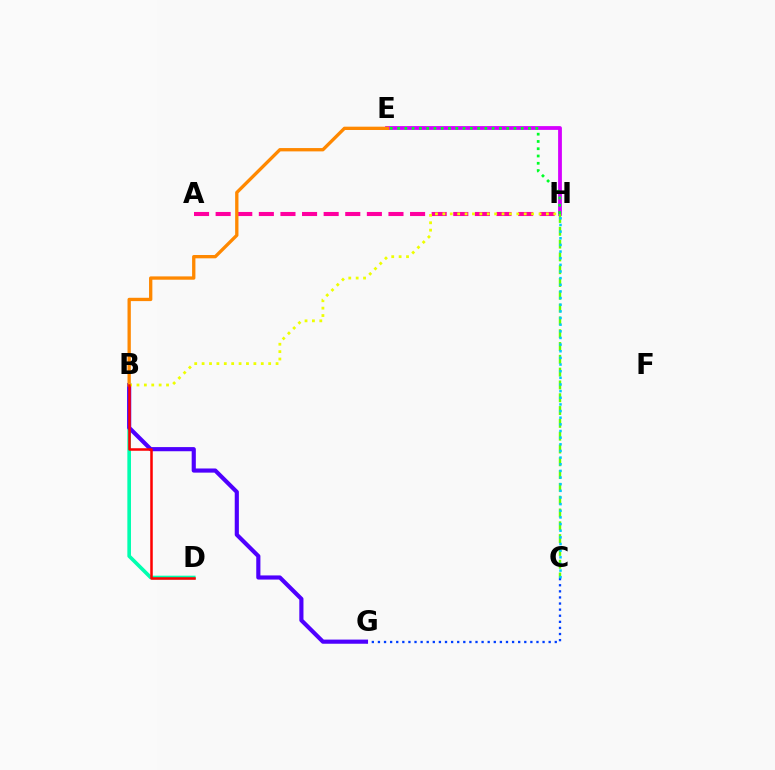{('E', 'H'): [{'color': '#d600ff', 'line_style': 'solid', 'thickness': 2.73}, {'color': '#00ff27', 'line_style': 'dotted', 'thickness': 1.98}], ('B', 'D'): [{'color': '#00ffaf', 'line_style': 'solid', 'thickness': 2.61}, {'color': '#ff0000', 'line_style': 'solid', 'thickness': 1.82}], ('A', 'H'): [{'color': '#ff00a0', 'line_style': 'dashed', 'thickness': 2.93}], ('C', 'G'): [{'color': '#003fff', 'line_style': 'dotted', 'thickness': 1.66}], ('B', 'G'): [{'color': '#4f00ff', 'line_style': 'solid', 'thickness': 2.99}], ('B', 'E'): [{'color': '#ff8800', 'line_style': 'solid', 'thickness': 2.39}], ('B', 'H'): [{'color': '#eeff00', 'line_style': 'dotted', 'thickness': 2.01}], ('C', 'H'): [{'color': '#66ff00', 'line_style': 'dashed', 'thickness': 1.74}, {'color': '#00c7ff', 'line_style': 'dotted', 'thickness': 1.81}]}